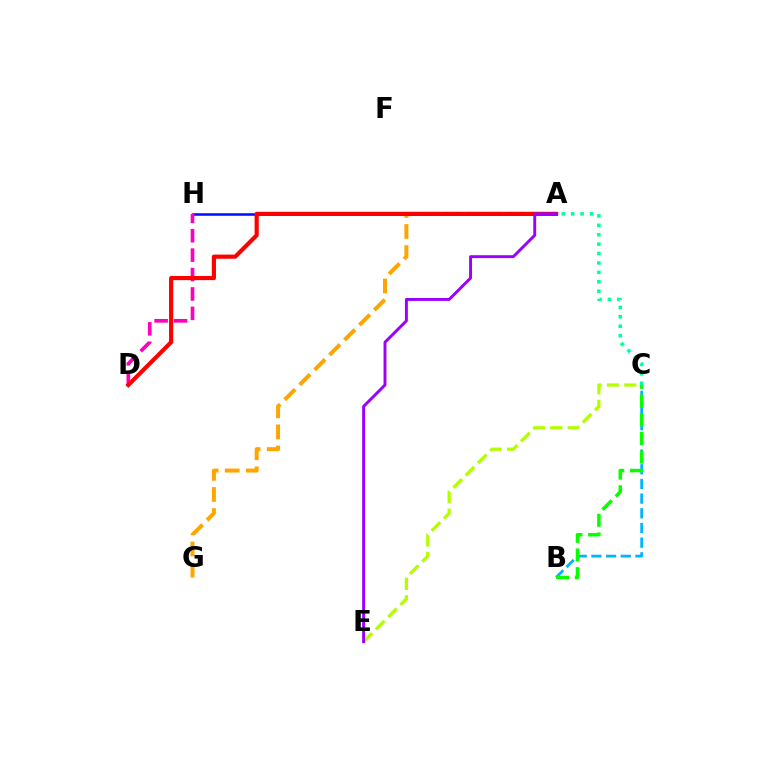{('A', 'G'): [{'color': '#ffa500', 'line_style': 'dashed', 'thickness': 2.87}], ('A', 'H'): [{'color': '#0010ff', 'line_style': 'solid', 'thickness': 1.84}], ('C', 'E'): [{'color': '#b3ff00', 'line_style': 'dashed', 'thickness': 2.36}], ('D', 'H'): [{'color': '#ff00bd', 'line_style': 'dashed', 'thickness': 2.64}], ('A', 'C'): [{'color': '#00ff9d', 'line_style': 'dotted', 'thickness': 2.56}], ('A', 'D'): [{'color': '#ff0000', 'line_style': 'solid', 'thickness': 3.0}], ('B', 'C'): [{'color': '#00b5ff', 'line_style': 'dashed', 'thickness': 1.99}, {'color': '#08ff00', 'line_style': 'dashed', 'thickness': 2.54}], ('A', 'E'): [{'color': '#9b00ff', 'line_style': 'solid', 'thickness': 2.11}]}